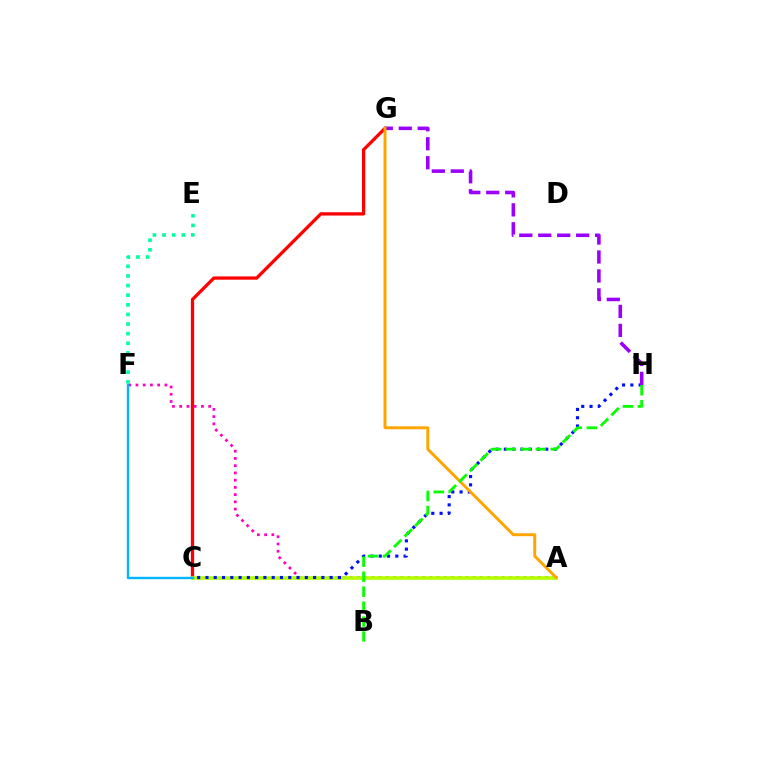{('C', 'G'): [{'color': '#ff0000', 'line_style': 'solid', 'thickness': 2.36}], ('A', 'F'): [{'color': '#ff00bd', 'line_style': 'dotted', 'thickness': 1.97}], ('A', 'C'): [{'color': '#b3ff00', 'line_style': 'solid', 'thickness': 2.63}], ('E', 'F'): [{'color': '#00ff9d', 'line_style': 'dotted', 'thickness': 2.61}], ('C', 'H'): [{'color': '#0010ff', 'line_style': 'dotted', 'thickness': 2.25}], ('G', 'H'): [{'color': '#9b00ff', 'line_style': 'dashed', 'thickness': 2.58}], ('A', 'G'): [{'color': '#ffa500', 'line_style': 'solid', 'thickness': 2.12}], ('C', 'F'): [{'color': '#00b5ff', 'line_style': 'solid', 'thickness': 1.72}], ('B', 'H'): [{'color': '#08ff00', 'line_style': 'dashed', 'thickness': 2.03}]}